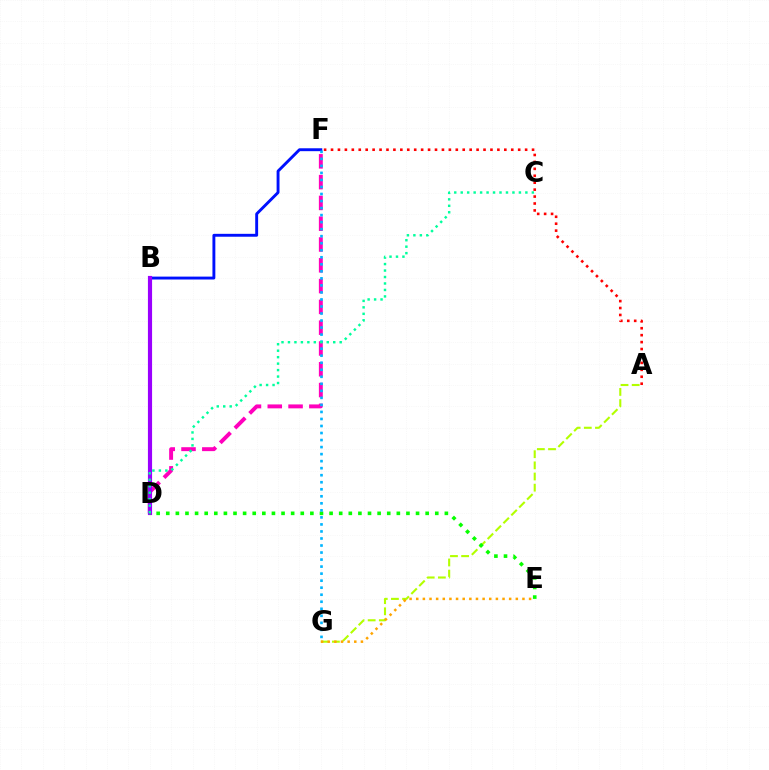{('D', 'F'): [{'color': '#ff00bd', 'line_style': 'dashed', 'thickness': 2.82}], ('B', 'F'): [{'color': '#0010ff', 'line_style': 'solid', 'thickness': 2.08}], ('B', 'D'): [{'color': '#9b00ff', 'line_style': 'solid', 'thickness': 2.99}], ('A', 'G'): [{'color': '#b3ff00', 'line_style': 'dashed', 'thickness': 1.52}], ('A', 'F'): [{'color': '#ff0000', 'line_style': 'dotted', 'thickness': 1.88}], ('D', 'E'): [{'color': '#08ff00', 'line_style': 'dotted', 'thickness': 2.61}], ('E', 'G'): [{'color': '#ffa500', 'line_style': 'dotted', 'thickness': 1.8}], ('F', 'G'): [{'color': '#00b5ff', 'line_style': 'dotted', 'thickness': 1.91}], ('C', 'D'): [{'color': '#00ff9d', 'line_style': 'dotted', 'thickness': 1.76}]}